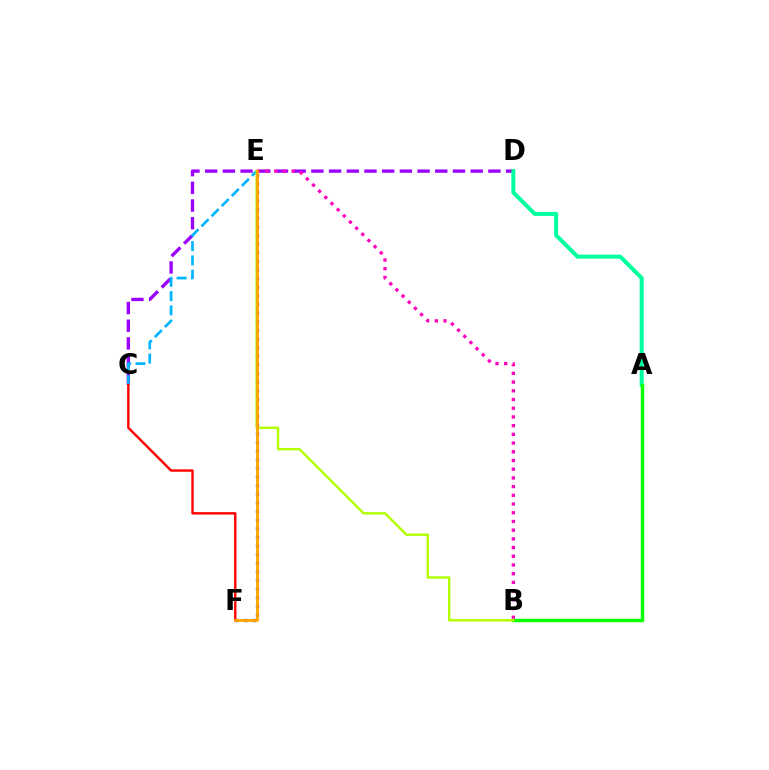{('C', 'D'): [{'color': '#9b00ff', 'line_style': 'dashed', 'thickness': 2.4}], ('E', 'F'): [{'color': '#0010ff', 'line_style': 'dotted', 'thickness': 2.34}, {'color': '#ffa500', 'line_style': 'solid', 'thickness': 2.04}], ('C', 'E'): [{'color': '#00b5ff', 'line_style': 'dashed', 'thickness': 1.94}], ('A', 'D'): [{'color': '#00ff9d', 'line_style': 'solid', 'thickness': 2.89}], ('C', 'F'): [{'color': '#ff0000', 'line_style': 'solid', 'thickness': 1.72}], ('B', 'E'): [{'color': '#ff00bd', 'line_style': 'dotted', 'thickness': 2.37}, {'color': '#b3ff00', 'line_style': 'solid', 'thickness': 1.75}], ('A', 'B'): [{'color': '#08ff00', 'line_style': 'solid', 'thickness': 2.48}]}